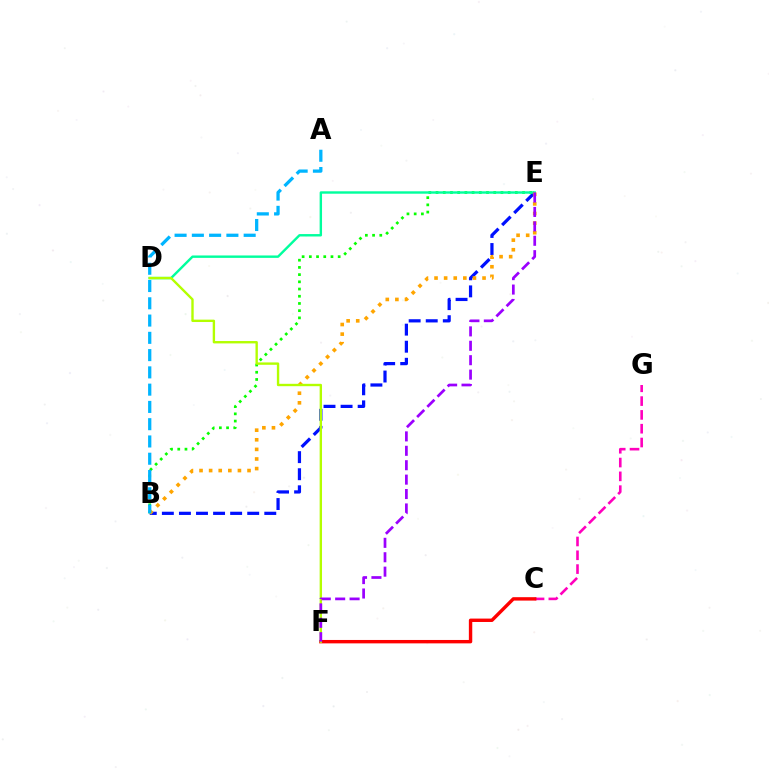{('B', 'E'): [{'color': '#0010ff', 'line_style': 'dashed', 'thickness': 2.32}, {'color': '#08ff00', 'line_style': 'dotted', 'thickness': 1.96}, {'color': '#ffa500', 'line_style': 'dotted', 'thickness': 2.61}], ('C', 'G'): [{'color': '#ff00bd', 'line_style': 'dashed', 'thickness': 1.88}], ('D', 'E'): [{'color': '#00ff9d', 'line_style': 'solid', 'thickness': 1.74}], ('A', 'B'): [{'color': '#00b5ff', 'line_style': 'dashed', 'thickness': 2.35}], ('C', 'F'): [{'color': '#ff0000', 'line_style': 'solid', 'thickness': 2.45}], ('D', 'F'): [{'color': '#b3ff00', 'line_style': 'solid', 'thickness': 1.71}], ('E', 'F'): [{'color': '#9b00ff', 'line_style': 'dashed', 'thickness': 1.96}]}